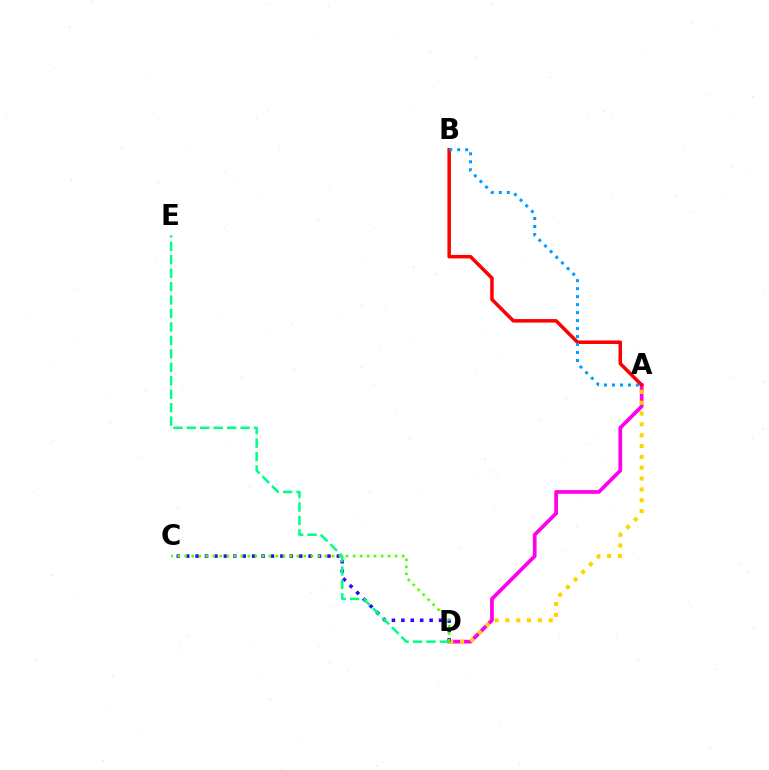{('A', 'D'): [{'color': '#ff00ed', 'line_style': 'solid', 'thickness': 2.67}, {'color': '#ffd500', 'line_style': 'dotted', 'thickness': 2.94}], ('A', 'B'): [{'color': '#ff0000', 'line_style': 'solid', 'thickness': 2.53}, {'color': '#009eff', 'line_style': 'dotted', 'thickness': 2.17}], ('C', 'D'): [{'color': '#3700ff', 'line_style': 'dotted', 'thickness': 2.56}, {'color': '#4fff00', 'line_style': 'dotted', 'thickness': 1.91}], ('D', 'E'): [{'color': '#00ff86', 'line_style': 'dashed', 'thickness': 1.83}]}